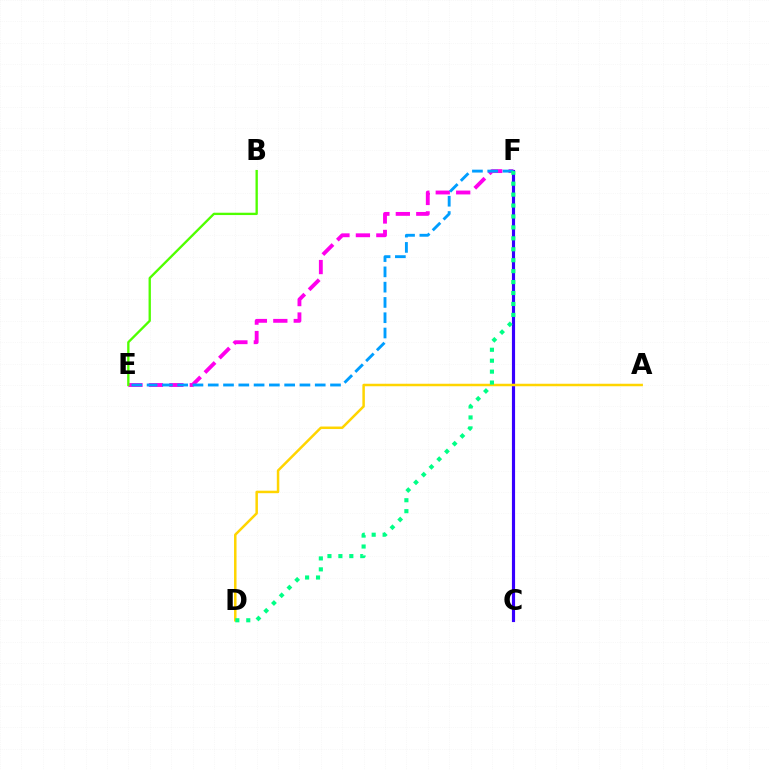{('C', 'F'): [{'color': '#ff0000', 'line_style': 'dashed', 'thickness': 2.17}, {'color': '#3700ff', 'line_style': 'solid', 'thickness': 2.27}], ('E', 'F'): [{'color': '#ff00ed', 'line_style': 'dashed', 'thickness': 2.78}, {'color': '#009eff', 'line_style': 'dashed', 'thickness': 2.08}], ('A', 'D'): [{'color': '#ffd500', 'line_style': 'solid', 'thickness': 1.8}], ('D', 'F'): [{'color': '#00ff86', 'line_style': 'dotted', 'thickness': 2.97}], ('B', 'E'): [{'color': '#4fff00', 'line_style': 'solid', 'thickness': 1.68}]}